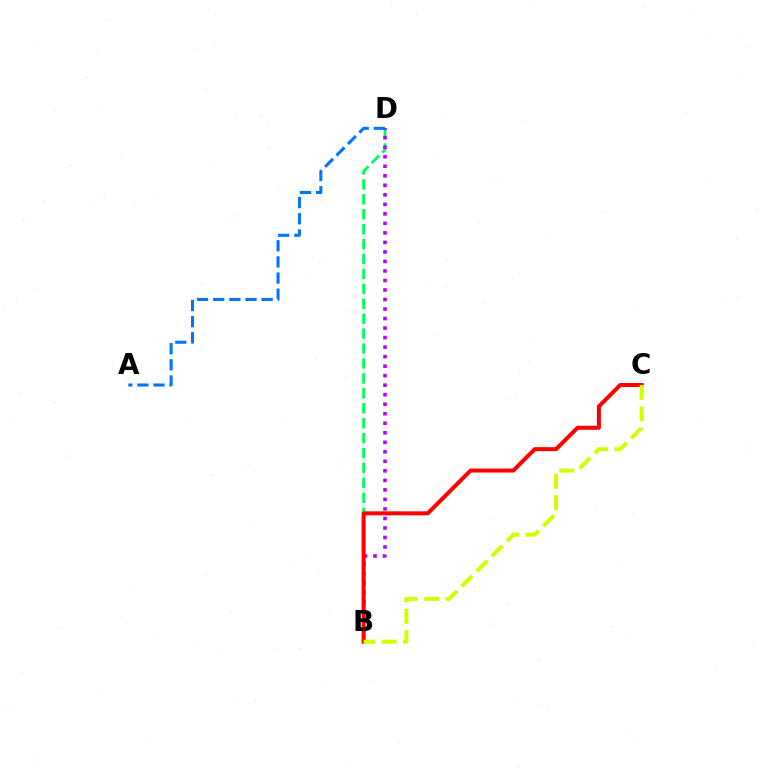{('B', 'D'): [{'color': '#00ff5c', 'line_style': 'dashed', 'thickness': 2.03}, {'color': '#b900ff', 'line_style': 'dotted', 'thickness': 2.59}], ('A', 'D'): [{'color': '#0074ff', 'line_style': 'dashed', 'thickness': 2.19}], ('B', 'C'): [{'color': '#ff0000', 'line_style': 'solid', 'thickness': 2.88}, {'color': '#d1ff00', 'line_style': 'dashed', 'thickness': 2.9}]}